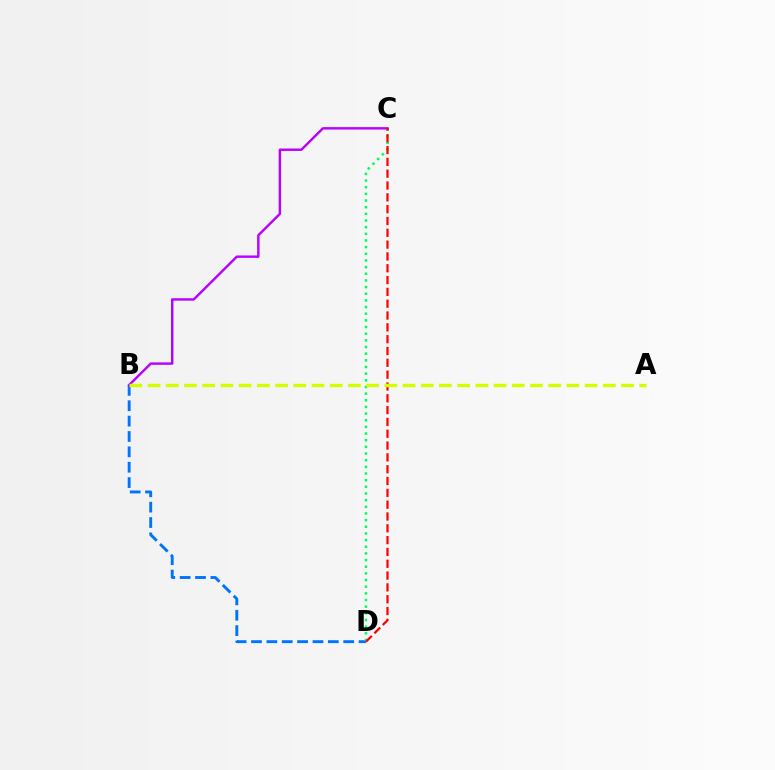{('B', 'D'): [{'color': '#0074ff', 'line_style': 'dashed', 'thickness': 2.09}], ('C', 'D'): [{'color': '#00ff5c', 'line_style': 'dotted', 'thickness': 1.81}, {'color': '#ff0000', 'line_style': 'dashed', 'thickness': 1.61}], ('B', 'C'): [{'color': '#b900ff', 'line_style': 'solid', 'thickness': 1.74}], ('A', 'B'): [{'color': '#d1ff00', 'line_style': 'dashed', 'thickness': 2.47}]}